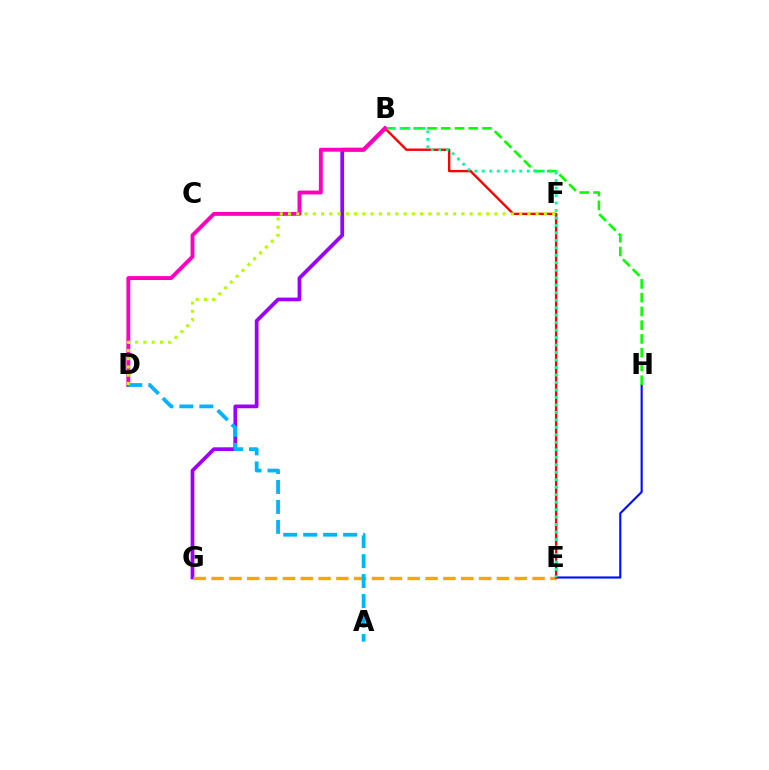{('B', 'G'): [{'color': '#9b00ff', 'line_style': 'solid', 'thickness': 2.68}], ('E', 'G'): [{'color': '#ffa500', 'line_style': 'dashed', 'thickness': 2.42}], ('E', 'H'): [{'color': '#0010ff', 'line_style': 'solid', 'thickness': 1.55}], ('B', 'H'): [{'color': '#08ff00', 'line_style': 'dashed', 'thickness': 1.87}], ('B', 'E'): [{'color': '#ff0000', 'line_style': 'solid', 'thickness': 1.71}, {'color': '#00ff9d', 'line_style': 'dotted', 'thickness': 2.03}], ('B', 'D'): [{'color': '#ff00bd', 'line_style': 'solid', 'thickness': 2.8}], ('A', 'D'): [{'color': '#00b5ff', 'line_style': 'dashed', 'thickness': 2.71}], ('D', 'F'): [{'color': '#b3ff00', 'line_style': 'dotted', 'thickness': 2.24}]}